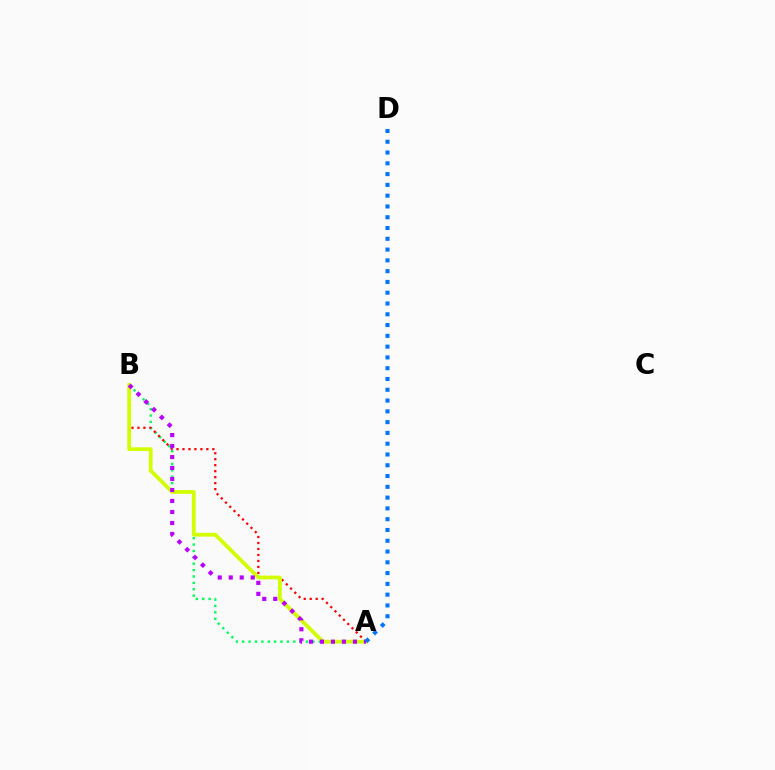{('A', 'B'): [{'color': '#00ff5c', 'line_style': 'dotted', 'thickness': 1.73}, {'color': '#ff0000', 'line_style': 'dotted', 'thickness': 1.63}, {'color': '#d1ff00', 'line_style': 'solid', 'thickness': 2.72}, {'color': '#b900ff', 'line_style': 'dotted', 'thickness': 2.99}], ('A', 'D'): [{'color': '#0074ff', 'line_style': 'dotted', 'thickness': 2.93}]}